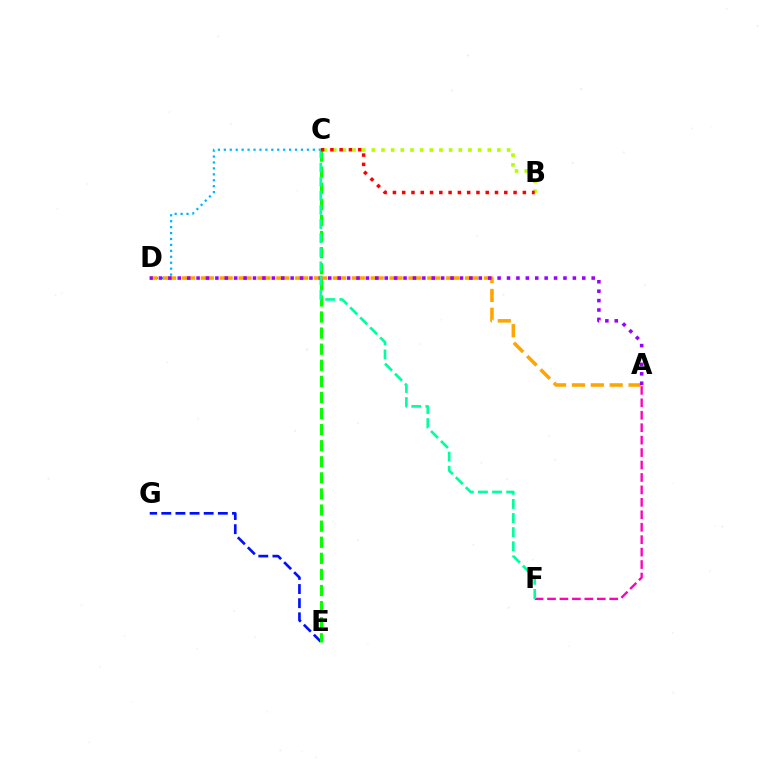{('A', 'F'): [{'color': '#ff00bd', 'line_style': 'dashed', 'thickness': 1.69}], ('C', 'D'): [{'color': '#00b5ff', 'line_style': 'dotted', 'thickness': 1.61}], ('B', 'C'): [{'color': '#b3ff00', 'line_style': 'dotted', 'thickness': 2.62}, {'color': '#ff0000', 'line_style': 'dotted', 'thickness': 2.52}], ('E', 'G'): [{'color': '#0010ff', 'line_style': 'dashed', 'thickness': 1.92}], ('A', 'D'): [{'color': '#ffa500', 'line_style': 'dashed', 'thickness': 2.56}, {'color': '#9b00ff', 'line_style': 'dotted', 'thickness': 2.56}], ('C', 'E'): [{'color': '#08ff00', 'line_style': 'dashed', 'thickness': 2.19}], ('C', 'F'): [{'color': '#00ff9d', 'line_style': 'dashed', 'thickness': 1.92}]}